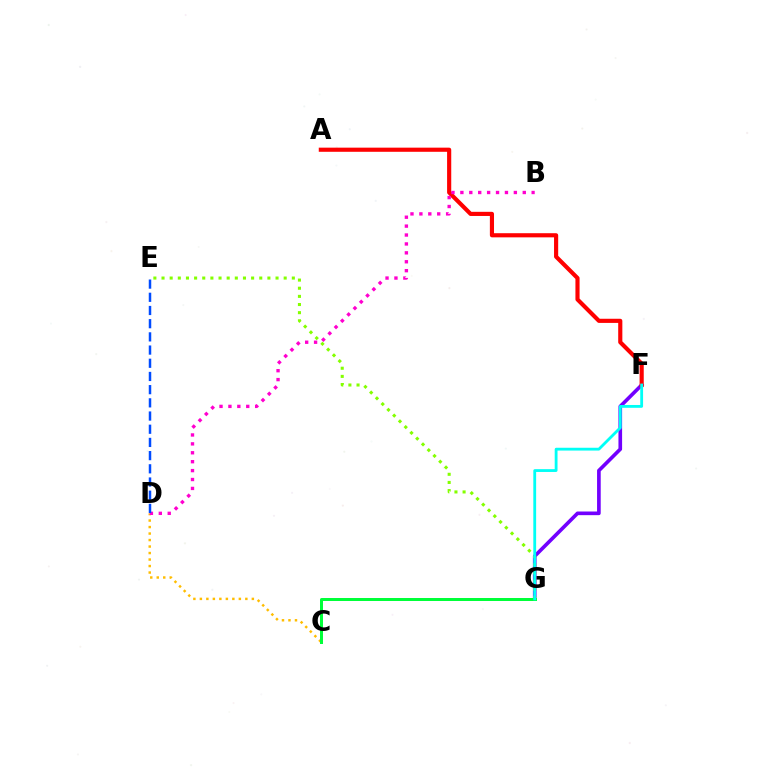{('C', 'D'): [{'color': '#ffbd00', 'line_style': 'dotted', 'thickness': 1.77}], ('F', 'G'): [{'color': '#7200ff', 'line_style': 'solid', 'thickness': 2.63}, {'color': '#00fff6', 'line_style': 'solid', 'thickness': 2.03}], ('A', 'F'): [{'color': '#ff0000', 'line_style': 'solid', 'thickness': 2.98}], ('B', 'D'): [{'color': '#ff00cf', 'line_style': 'dotted', 'thickness': 2.42}], ('E', 'G'): [{'color': '#84ff00', 'line_style': 'dotted', 'thickness': 2.21}], ('D', 'E'): [{'color': '#004bff', 'line_style': 'dashed', 'thickness': 1.79}], ('C', 'G'): [{'color': '#00ff39', 'line_style': 'solid', 'thickness': 2.16}]}